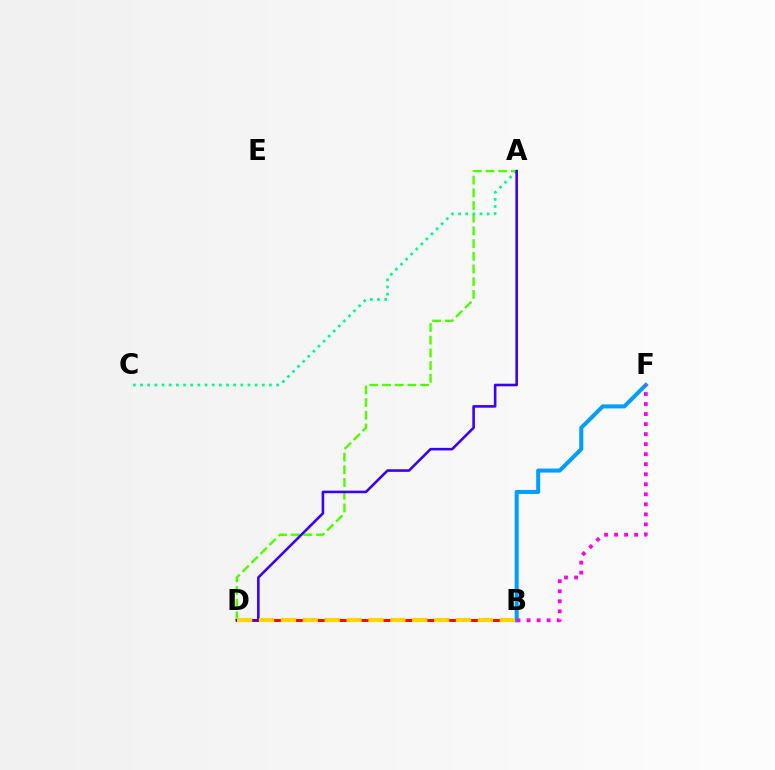{('B', 'D'): [{'color': '#ff0000', 'line_style': 'solid', 'thickness': 2.08}, {'color': '#ffd500', 'line_style': 'dashed', 'thickness': 2.97}], ('A', 'D'): [{'color': '#4fff00', 'line_style': 'dashed', 'thickness': 1.73}, {'color': '#3700ff', 'line_style': 'solid', 'thickness': 1.86}], ('A', 'C'): [{'color': '#00ff86', 'line_style': 'dotted', 'thickness': 1.95}], ('B', 'F'): [{'color': '#009eff', 'line_style': 'solid', 'thickness': 2.9}, {'color': '#ff00ed', 'line_style': 'dotted', 'thickness': 2.72}]}